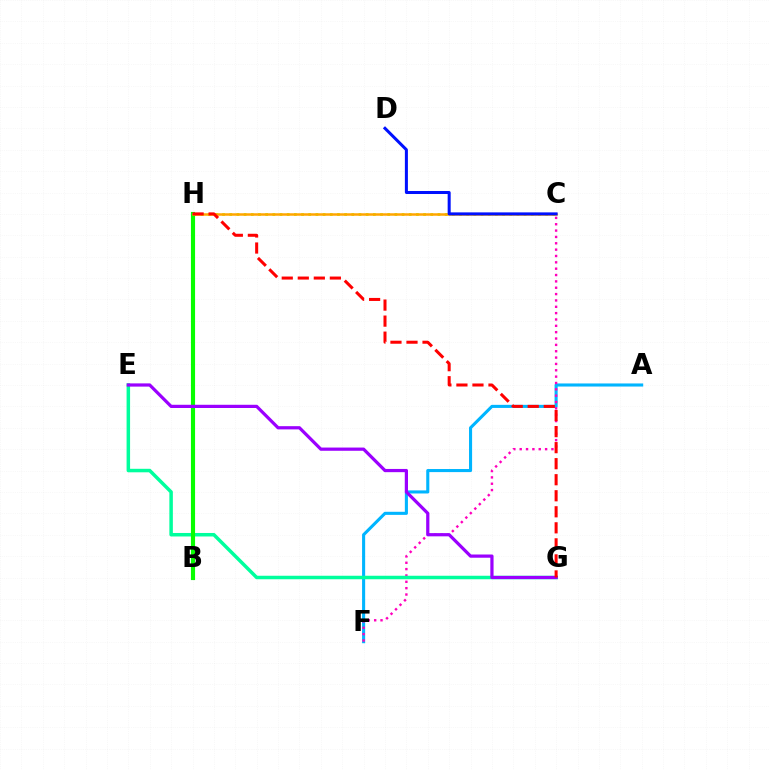{('C', 'H'): [{'color': '#b3ff00', 'line_style': 'dotted', 'thickness': 1.95}, {'color': '#ffa500', 'line_style': 'solid', 'thickness': 1.8}], ('A', 'F'): [{'color': '#00b5ff', 'line_style': 'solid', 'thickness': 2.22}], ('C', 'F'): [{'color': '#ff00bd', 'line_style': 'dotted', 'thickness': 1.73}], ('E', 'G'): [{'color': '#00ff9d', 'line_style': 'solid', 'thickness': 2.52}, {'color': '#9b00ff', 'line_style': 'solid', 'thickness': 2.32}], ('B', 'H'): [{'color': '#08ff00', 'line_style': 'solid', 'thickness': 2.97}], ('C', 'D'): [{'color': '#0010ff', 'line_style': 'solid', 'thickness': 2.18}], ('G', 'H'): [{'color': '#ff0000', 'line_style': 'dashed', 'thickness': 2.18}]}